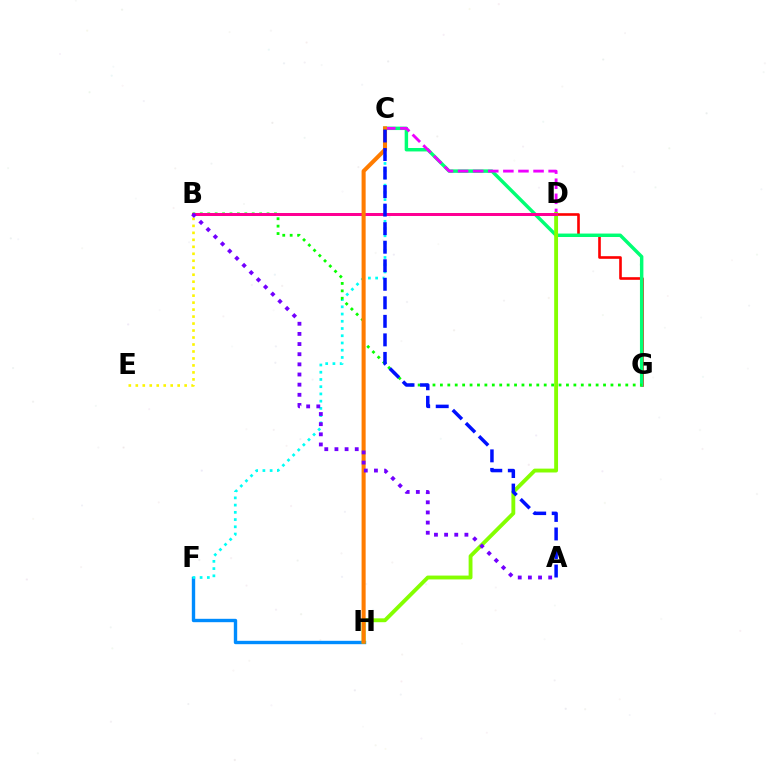{('D', 'G'): [{'color': '#ff0000', 'line_style': 'solid', 'thickness': 1.89}], ('C', 'G'): [{'color': '#00ff74', 'line_style': 'solid', 'thickness': 2.48}], ('F', 'H'): [{'color': '#008cff', 'line_style': 'solid', 'thickness': 2.43}], ('C', 'F'): [{'color': '#00fff6', 'line_style': 'dotted', 'thickness': 1.97}], ('B', 'E'): [{'color': '#fcf500', 'line_style': 'dotted', 'thickness': 1.9}], ('C', 'D'): [{'color': '#ee00ff', 'line_style': 'dashed', 'thickness': 2.05}], ('D', 'H'): [{'color': '#84ff00', 'line_style': 'solid', 'thickness': 2.78}], ('B', 'G'): [{'color': '#08ff00', 'line_style': 'dotted', 'thickness': 2.01}], ('B', 'D'): [{'color': '#ff0094', 'line_style': 'solid', 'thickness': 2.15}], ('C', 'H'): [{'color': '#ff7c00', 'line_style': 'solid', 'thickness': 2.92}], ('A', 'B'): [{'color': '#7200ff', 'line_style': 'dotted', 'thickness': 2.76}], ('A', 'C'): [{'color': '#0010ff', 'line_style': 'dashed', 'thickness': 2.52}]}